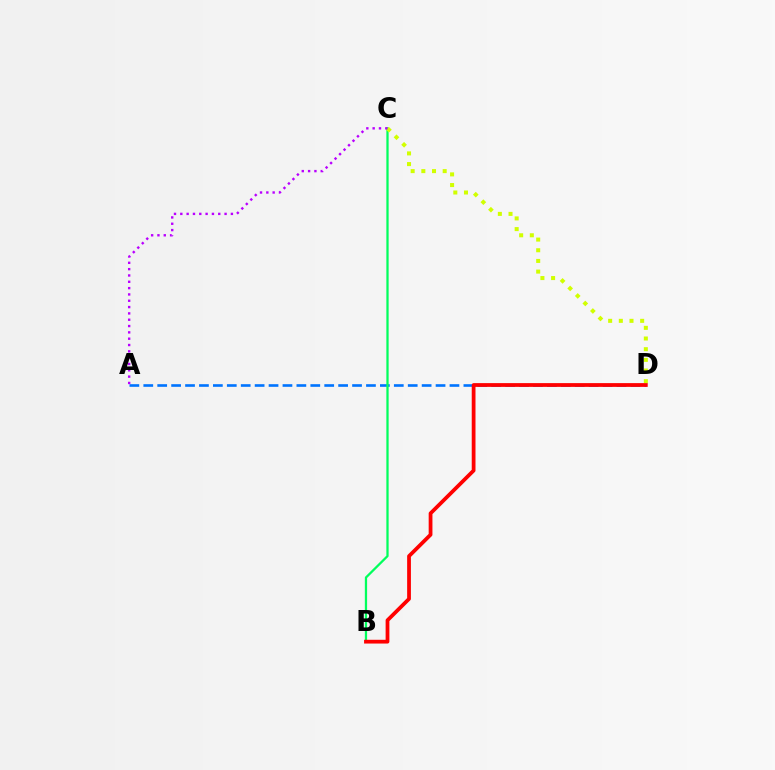{('A', 'D'): [{'color': '#0074ff', 'line_style': 'dashed', 'thickness': 1.89}], ('B', 'C'): [{'color': '#00ff5c', 'line_style': 'solid', 'thickness': 1.63}], ('C', 'D'): [{'color': '#d1ff00', 'line_style': 'dotted', 'thickness': 2.9}], ('B', 'D'): [{'color': '#ff0000', 'line_style': 'solid', 'thickness': 2.71}], ('A', 'C'): [{'color': '#b900ff', 'line_style': 'dotted', 'thickness': 1.72}]}